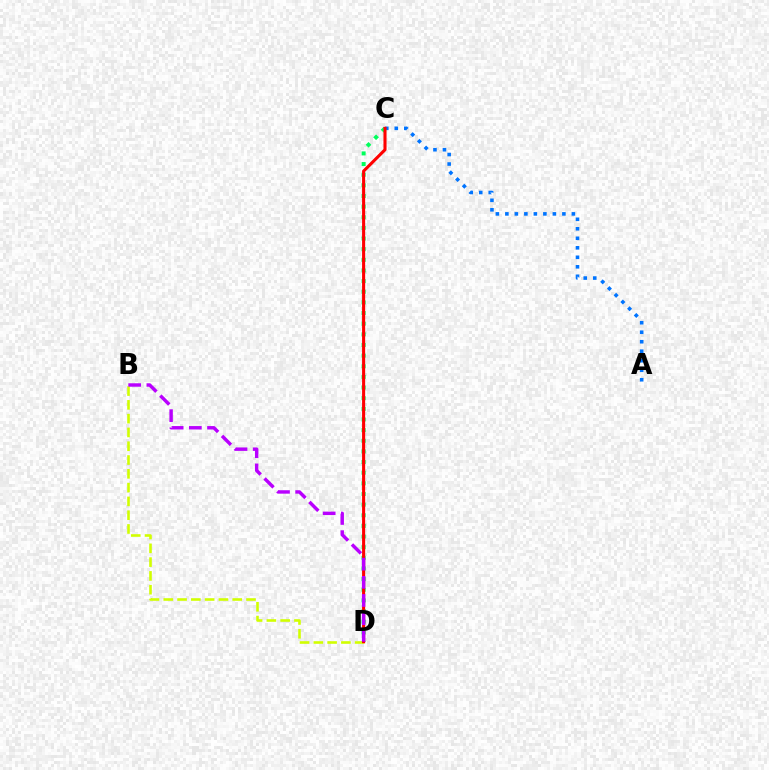{('A', 'C'): [{'color': '#0074ff', 'line_style': 'dotted', 'thickness': 2.58}], ('C', 'D'): [{'color': '#00ff5c', 'line_style': 'dotted', 'thickness': 2.89}, {'color': '#ff0000', 'line_style': 'solid', 'thickness': 2.22}], ('B', 'D'): [{'color': '#d1ff00', 'line_style': 'dashed', 'thickness': 1.87}, {'color': '#b900ff', 'line_style': 'dashed', 'thickness': 2.47}]}